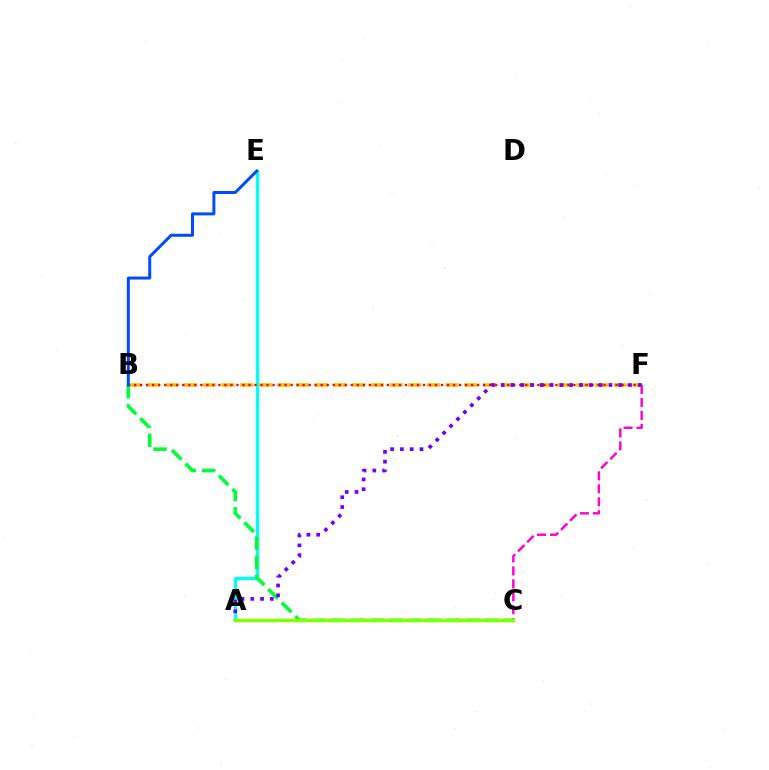{('C', 'F'): [{'color': '#ff00cf', 'line_style': 'dashed', 'thickness': 1.76}], ('B', 'F'): [{'color': '#ffbd00', 'line_style': 'dashed', 'thickness': 2.54}, {'color': '#ff0000', 'line_style': 'dotted', 'thickness': 1.63}], ('A', 'E'): [{'color': '#00fff6', 'line_style': 'solid', 'thickness': 2.37}], ('B', 'C'): [{'color': '#00ff39', 'line_style': 'dashed', 'thickness': 2.6}], ('B', 'E'): [{'color': '#004bff', 'line_style': 'solid', 'thickness': 2.15}], ('A', 'F'): [{'color': '#7200ff', 'line_style': 'dotted', 'thickness': 2.66}], ('A', 'C'): [{'color': '#84ff00', 'line_style': 'solid', 'thickness': 2.51}]}